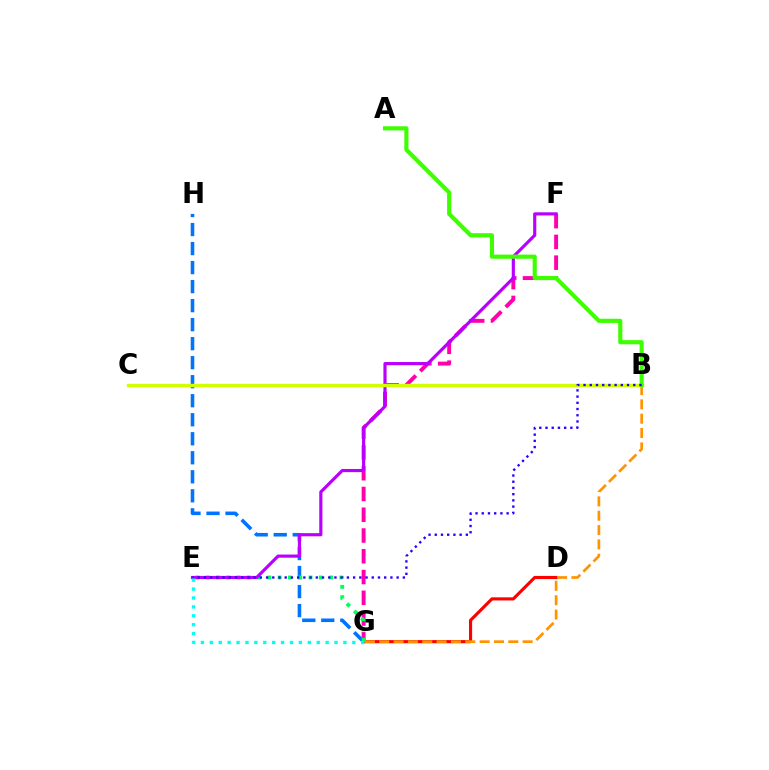{('G', 'H'): [{'color': '#0074ff', 'line_style': 'dashed', 'thickness': 2.58}], ('D', 'G'): [{'color': '#ff0000', 'line_style': 'solid', 'thickness': 2.25}], ('F', 'G'): [{'color': '#ff00ac', 'line_style': 'dashed', 'thickness': 2.82}], ('B', 'G'): [{'color': '#ff9400', 'line_style': 'dashed', 'thickness': 1.95}], ('E', 'G'): [{'color': '#00ff5c', 'line_style': 'dotted', 'thickness': 2.79}, {'color': '#00fff6', 'line_style': 'dotted', 'thickness': 2.42}], ('E', 'F'): [{'color': '#b900ff', 'line_style': 'solid', 'thickness': 2.28}], ('B', 'C'): [{'color': '#d1ff00', 'line_style': 'solid', 'thickness': 2.45}], ('A', 'B'): [{'color': '#3dff00', 'line_style': 'solid', 'thickness': 2.98}], ('B', 'E'): [{'color': '#2500ff', 'line_style': 'dotted', 'thickness': 1.69}]}